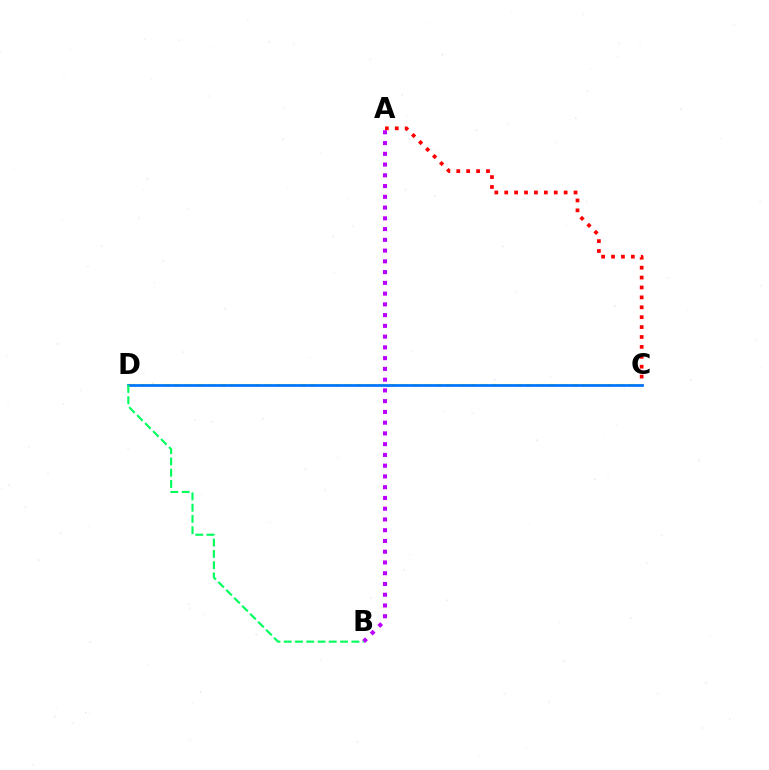{('A', 'C'): [{'color': '#ff0000', 'line_style': 'dotted', 'thickness': 2.69}], ('A', 'B'): [{'color': '#b900ff', 'line_style': 'dotted', 'thickness': 2.92}], ('C', 'D'): [{'color': '#d1ff00', 'line_style': 'dashed', 'thickness': 1.54}, {'color': '#0074ff', 'line_style': 'solid', 'thickness': 1.98}], ('B', 'D'): [{'color': '#00ff5c', 'line_style': 'dashed', 'thickness': 1.53}]}